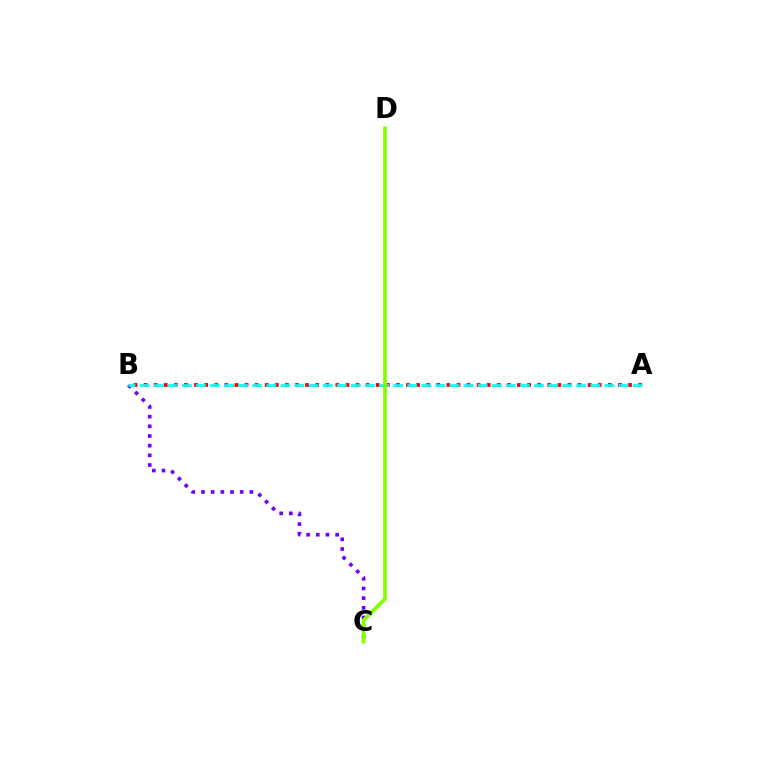{('B', 'C'): [{'color': '#7200ff', 'line_style': 'dotted', 'thickness': 2.63}], ('A', 'B'): [{'color': '#ff0000', 'line_style': 'dotted', 'thickness': 2.74}, {'color': '#00fff6', 'line_style': 'dashed', 'thickness': 1.91}], ('C', 'D'): [{'color': '#84ff00', 'line_style': 'solid', 'thickness': 2.67}]}